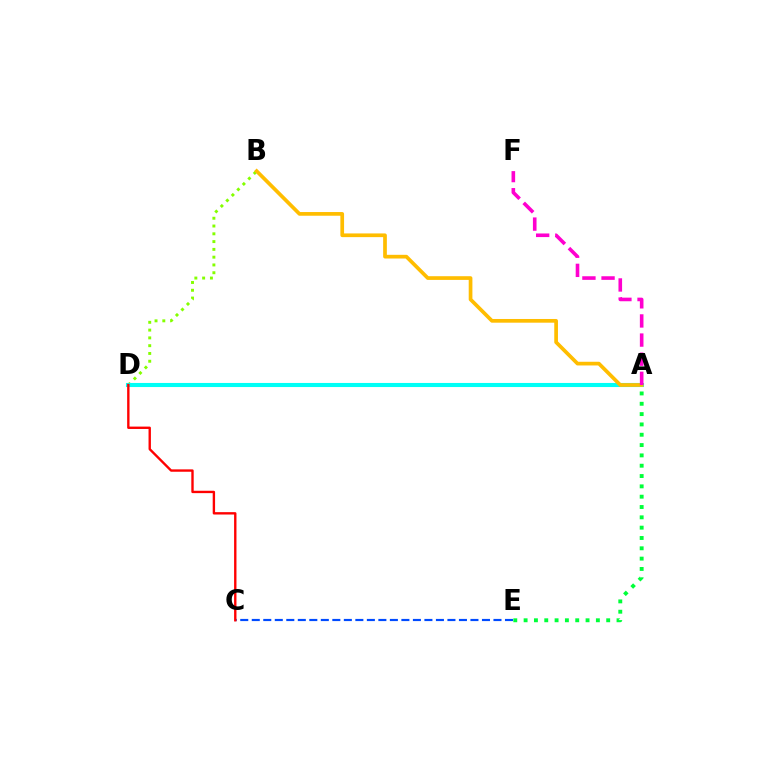{('A', 'D'): [{'color': '#7200ff', 'line_style': 'dashed', 'thickness': 1.68}, {'color': '#00fff6', 'line_style': 'solid', 'thickness': 2.94}], ('B', 'D'): [{'color': '#84ff00', 'line_style': 'dotted', 'thickness': 2.12}], ('C', 'E'): [{'color': '#004bff', 'line_style': 'dashed', 'thickness': 1.56}], ('C', 'D'): [{'color': '#ff0000', 'line_style': 'solid', 'thickness': 1.71}], ('A', 'B'): [{'color': '#ffbd00', 'line_style': 'solid', 'thickness': 2.66}], ('A', 'E'): [{'color': '#00ff39', 'line_style': 'dotted', 'thickness': 2.8}], ('A', 'F'): [{'color': '#ff00cf', 'line_style': 'dashed', 'thickness': 2.6}]}